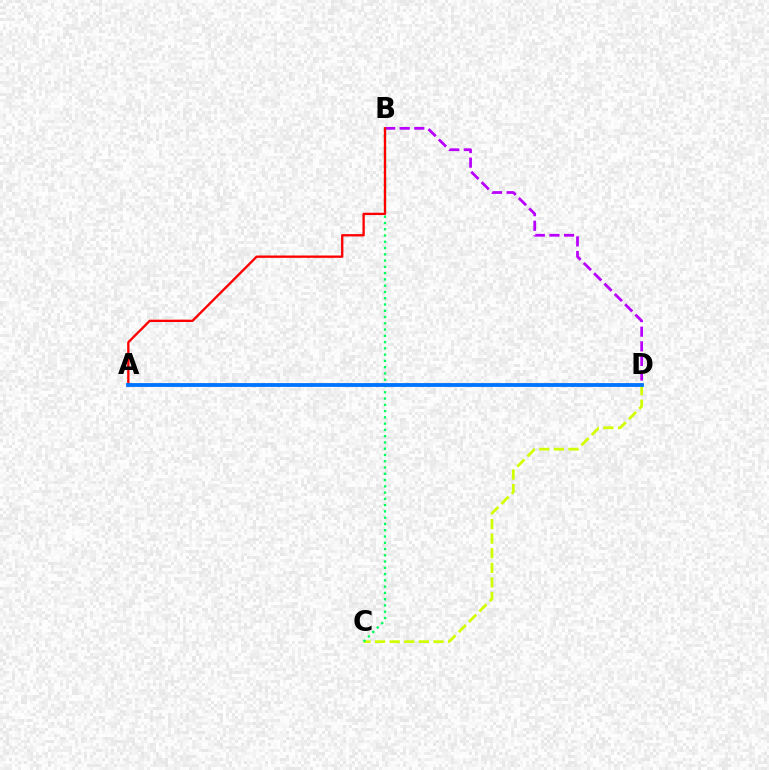{('C', 'D'): [{'color': '#d1ff00', 'line_style': 'dashed', 'thickness': 1.98}], ('B', 'D'): [{'color': '#b900ff', 'line_style': 'dashed', 'thickness': 1.98}], ('B', 'C'): [{'color': '#00ff5c', 'line_style': 'dotted', 'thickness': 1.7}], ('A', 'B'): [{'color': '#ff0000', 'line_style': 'solid', 'thickness': 1.68}], ('A', 'D'): [{'color': '#0074ff', 'line_style': 'solid', 'thickness': 2.75}]}